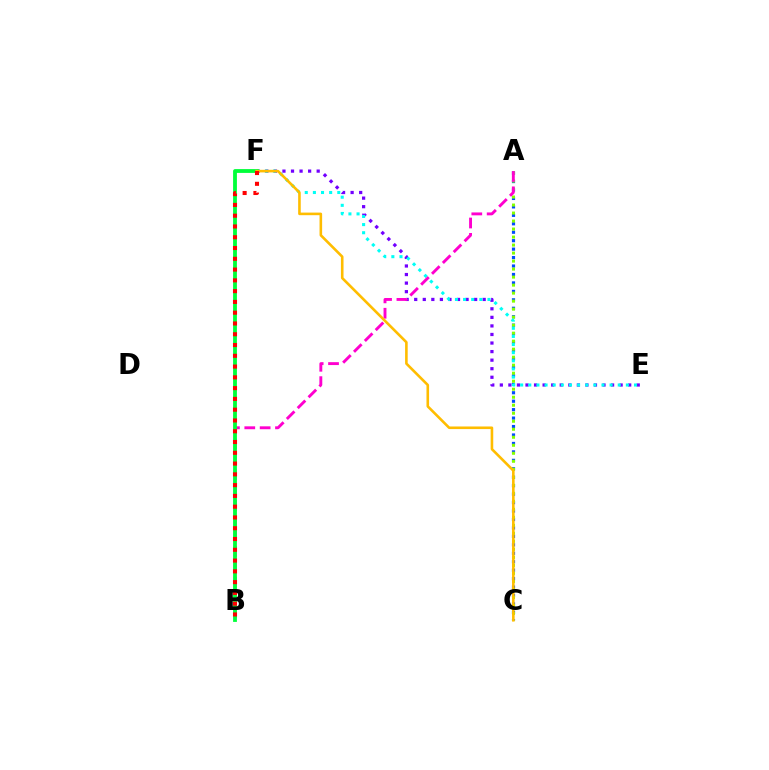{('A', 'C'): [{'color': '#004bff', 'line_style': 'dotted', 'thickness': 2.3}, {'color': '#84ff00', 'line_style': 'dotted', 'thickness': 2.18}], ('E', 'F'): [{'color': '#7200ff', 'line_style': 'dotted', 'thickness': 2.33}, {'color': '#00fff6', 'line_style': 'dotted', 'thickness': 2.21}], ('A', 'B'): [{'color': '#ff00cf', 'line_style': 'dashed', 'thickness': 2.09}], ('B', 'F'): [{'color': '#00ff39', 'line_style': 'solid', 'thickness': 2.75}, {'color': '#ff0000', 'line_style': 'dotted', 'thickness': 2.93}], ('C', 'F'): [{'color': '#ffbd00', 'line_style': 'solid', 'thickness': 1.87}]}